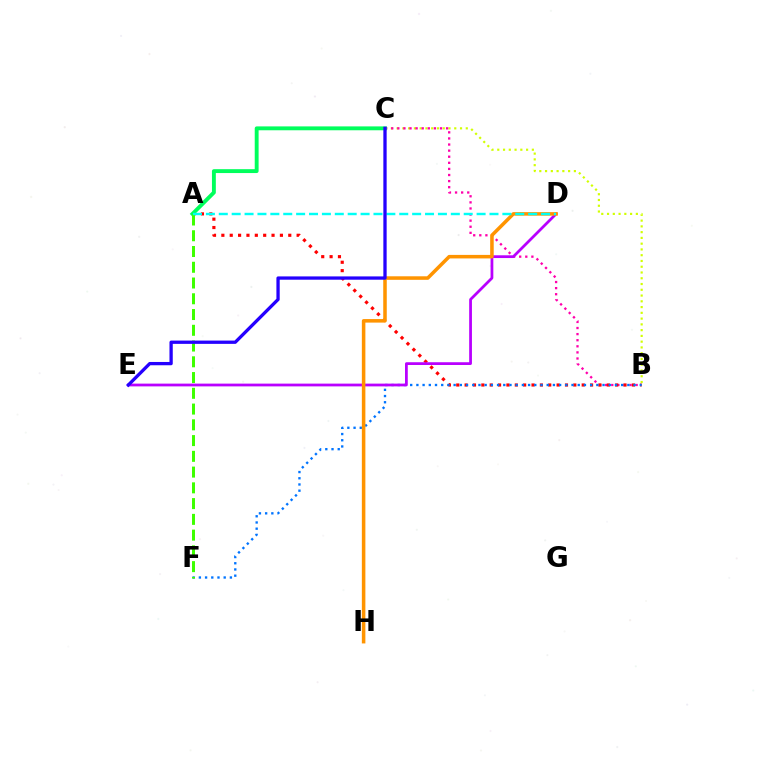{('B', 'C'): [{'color': '#d1ff00', 'line_style': 'dotted', 'thickness': 1.57}, {'color': '#ff00ac', 'line_style': 'dotted', 'thickness': 1.66}], ('A', 'B'): [{'color': '#ff0000', 'line_style': 'dotted', 'thickness': 2.27}], ('B', 'F'): [{'color': '#0074ff', 'line_style': 'dotted', 'thickness': 1.69}], ('D', 'E'): [{'color': '#b900ff', 'line_style': 'solid', 'thickness': 1.99}], ('A', 'C'): [{'color': '#00ff5c', 'line_style': 'solid', 'thickness': 2.79}], ('A', 'F'): [{'color': '#3dff00', 'line_style': 'dashed', 'thickness': 2.14}], ('D', 'H'): [{'color': '#ff9400', 'line_style': 'solid', 'thickness': 2.55}], ('A', 'D'): [{'color': '#00fff6', 'line_style': 'dashed', 'thickness': 1.75}], ('C', 'E'): [{'color': '#2500ff', 'line_style': 'solid', 'thickness': 2.37}]}